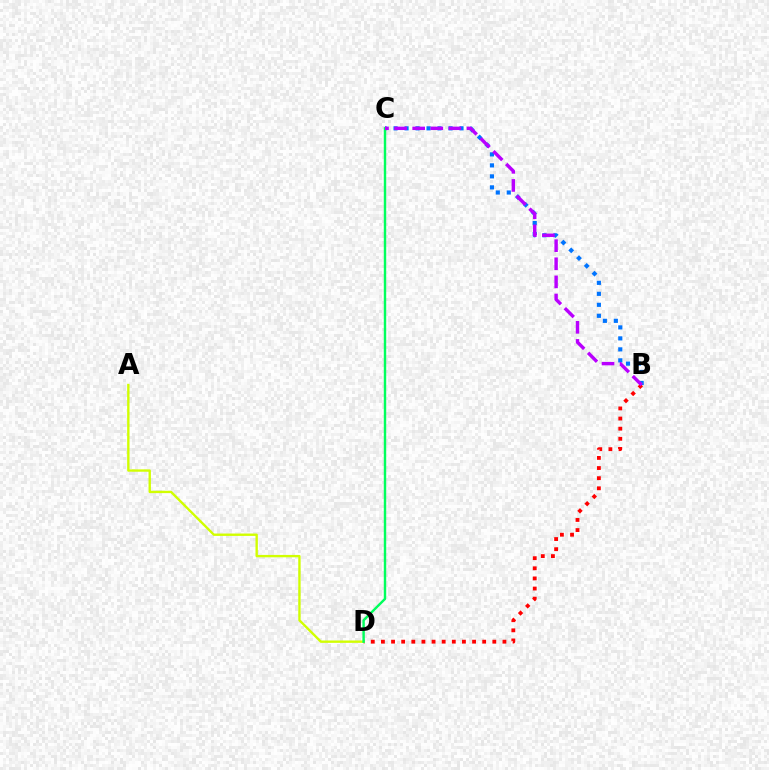{('B', 'C'): [{'color': '#0074ff', 'line_style': 'dotted', 'thickness': 2.99}, {'color': '#b900ff', 'line_style': 'dashed', 'thickness': 2.46}], ('B', 'D'): [{'color': '#ff0000', 'line_style': 'dotted', 'thickness': 2.75}], ('A', 'D'): [{'color': '#d1ff00', 'line_style': 'solid', 'thickness': 1.71}], ('C', 'D'): [{'color': '#00ff5c', 'line_style': 'solid', 'thickness': 1.75}]}